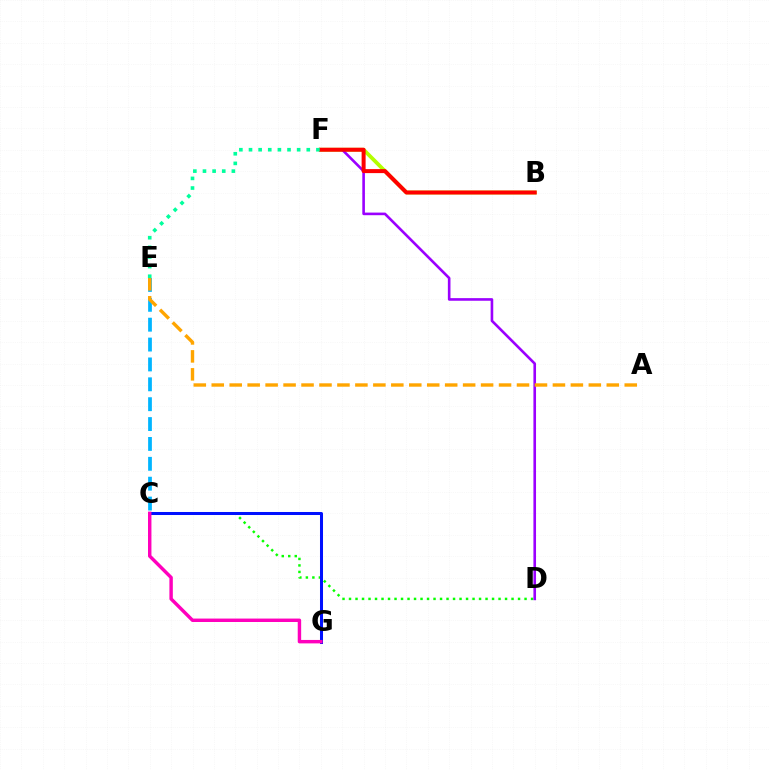{('C', 'D'): [{'color': '#08ff00', 'line_style': 'dotted', 'thickness': 1.77}], ('B', 'F'): [{'color': '#b3ff00', 'line_style': 'solid', 'thickness': 2.72}, {'color': '#ff0000', 'line_style': 'solid', 'thickness': 2.88}], ('C', 'G'): [{'color': '#0010ff', 'line_style': 'solid', 'thickness': 2.18}, {'color': '#ff00bd', 'line_style': 'solid', 'thickness': 2.47}], ('D', 'F'): [{'color': '#9b00ff', 'line_style': 'solid', 'thickness': 1.88}], ('C', 'E'): [{'color': '#00b5ff', 'line_style': 'dashed', 'thickness': 2.7}], ('A', 'E'): [{'color': '#ffa500', 'line_style': 'dashed', 'thickness': 2.44}], ('E', 'F'): [{'color': '#00ff9d', 'line_style': 'dotted', 'thickness': 2.62}]}